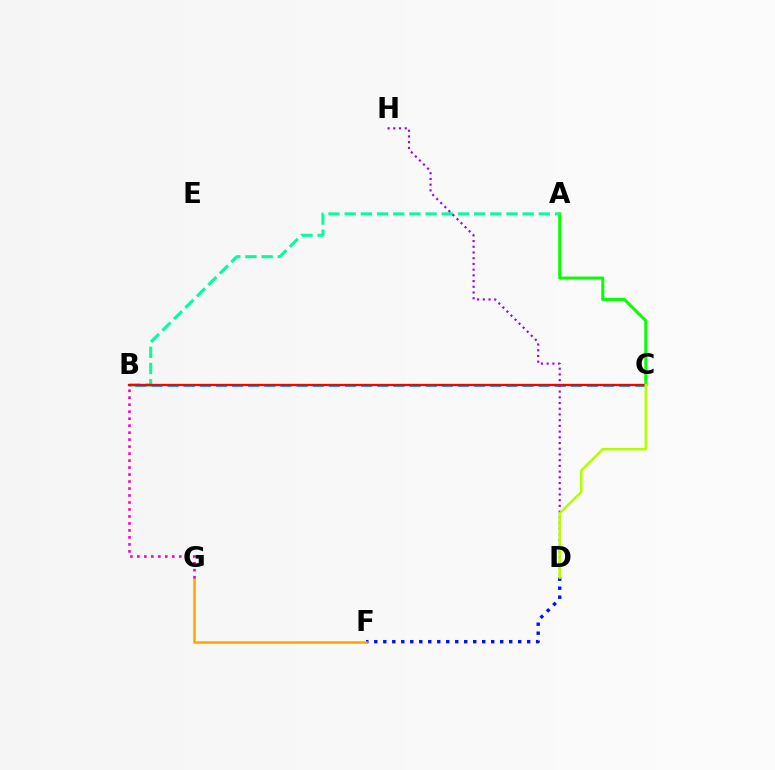{('A', 'C'): [{'color': '#08ff00', 'line_style': 'solid', 'thickness': 2.19}], ('A', 'B'): [{'color': '#00ff9d', 'line_style': 'dashed', 'thickness': 2.2}], ('D', 'F'): [{'color': '#0010ff', 'line_style': 'dotted', 'thickness': 2.44}], ('F', 'G'): [{'color': '#ffa500', 'line_style': 'solid', 'thickness': 1.82}], ('B', 'C'): [{'color': '#00b5ff', 'line_style': 'dashed', 'thickness': 2.19}, {'color': '#ff0000', 'line_style': 'solid', 'thickness': 1.66}], ('B', 'G'): [{'color': '#ff00bd', 'line_style': 'dotted', 'thickness': 1.9}], ('D', 'H'): [{'color': '#9b00ff', 'line_style': 'dotted', 'thickness': 1.55}], ('C', 'D'): [{'color': '#b3ff00', 'line_style': 'solid', 'thickness': 1.84}]}